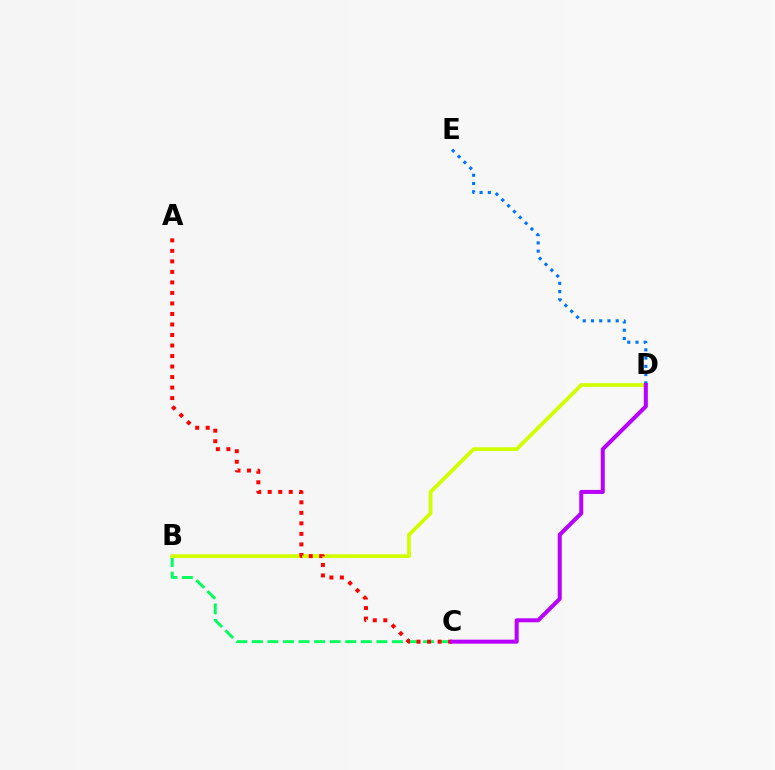{('B', 'C'): [{'color': '#00ff5c', 'line_style': 'dashed', 'thickness': 2.11}], ('B', 'D'): [{'color': '#d1ff00', 'line_style': 'solid', 'thickness': 2.71}], ('A', 'C'): [{'color': '#ff0000', 'line_style': 'dotted', 'thickness': 2.86}], ('D', 'E'): [{'color': '#0074ff', 'line_style': 'dotted', 'thickness': 2.24}], ('C', 'D'): [{'color': '#b900ff', 'line_style': 'solid', 'thickness': 2.89}]}